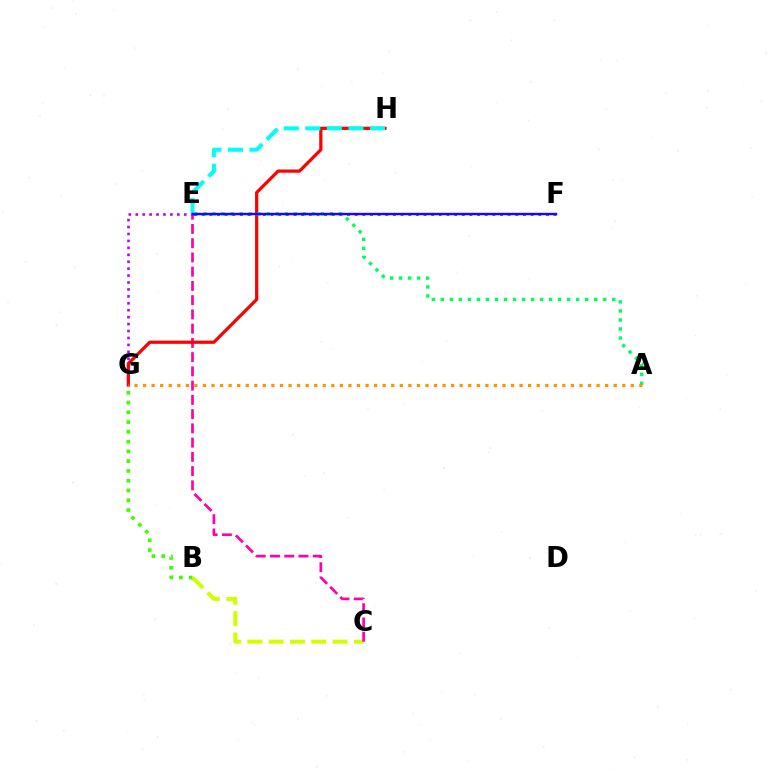{('B', 'C'): [{'color': '#d1ff00', 'line_style': 'dashed', 'thickness': 2.89}], ('E', 'G'): [{'color': '#b900ff', 'line_style': 'dotted', 'thickness': 1.88}], ('C', 'E'): [{'color': '#ff00ac', 'line_style': 'dashed', 'thickness': 1.94}], ('G', 'H'): [{'color': '#ff0000', 'line_style': 'solid', 'thickness': 2.31}], ('A', 'E'): [{'color': '#00ff5c', 'line_style': 'dotted', 'thickness': 2.45}], ('E', 'H'): [{'color': '#00fff6', 'line_style': 'dashed', 'thickness': 2.93}], ('A', 'G'): [{'color': '#ff9400', 'line_style': 'dotted', 'thickness': 2.32}], ('E', 'F'): [{'color': '#0074ff', 'line_style': 'dotted', 'thickness': 2.08}, {'color': '#2500ff', 'line_style': 'solid', 'thickness': 1.73}], ('B', 'G'): [{'color': '#3dff00', 'line_style': 'dotted', 'thickness': 2.66}]}